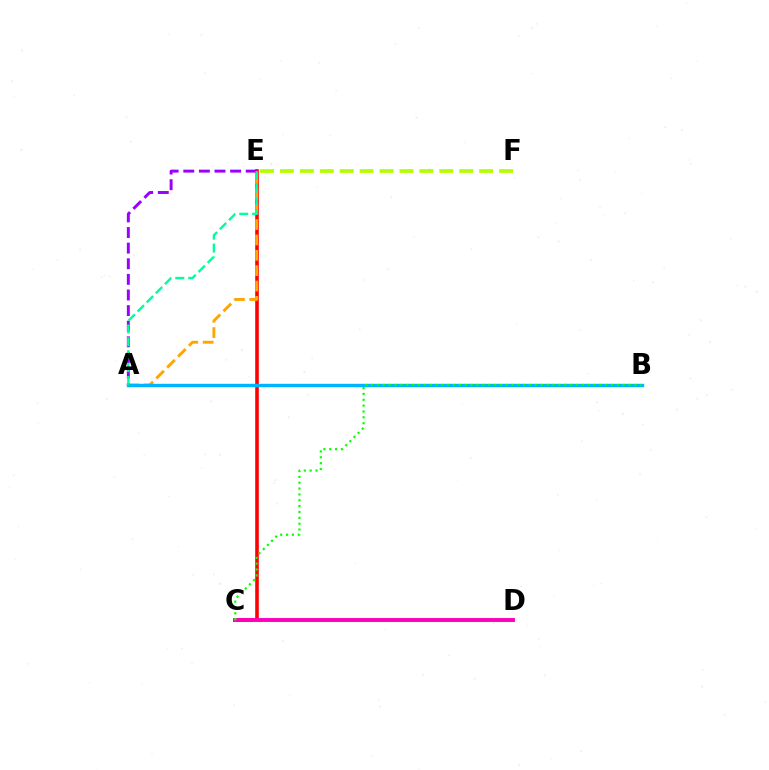{('C', 'E'): [{'color': '#ff0000', 'line_style': 'solid', 'thickness': 2.58}], ('C', 'D'): [{'color': '#0010ff', 'line_style': 'solid', 'thickness': 1.71}, {'color': '#ff00bd', 'line_style': 'solid', 'thickness': 2.82}], ('A', 'E'): [{'color': '#ffa500', 'line_style': 'dashed', 'thickness': 2.09}, {'color': '#9b00ff', 'line_style': 'dashed', 'thickness': 2.12}, {'color': '#00ff9d', 'line_style': 'dashed', 'thickness': 1.75}], ('E', 'F'): [{'color': '#b3ff00', 'line_style': 'dashed', 'thickness': 2.71}], ('A', 'B'): [{'color': '#00b5ff', 'line_style': 'solid', 'thickness': 2.45}], ('B', 'C'): [{'color': '#08ff00', 'line_style': 'dotted', 'thickness': 1.59}]}